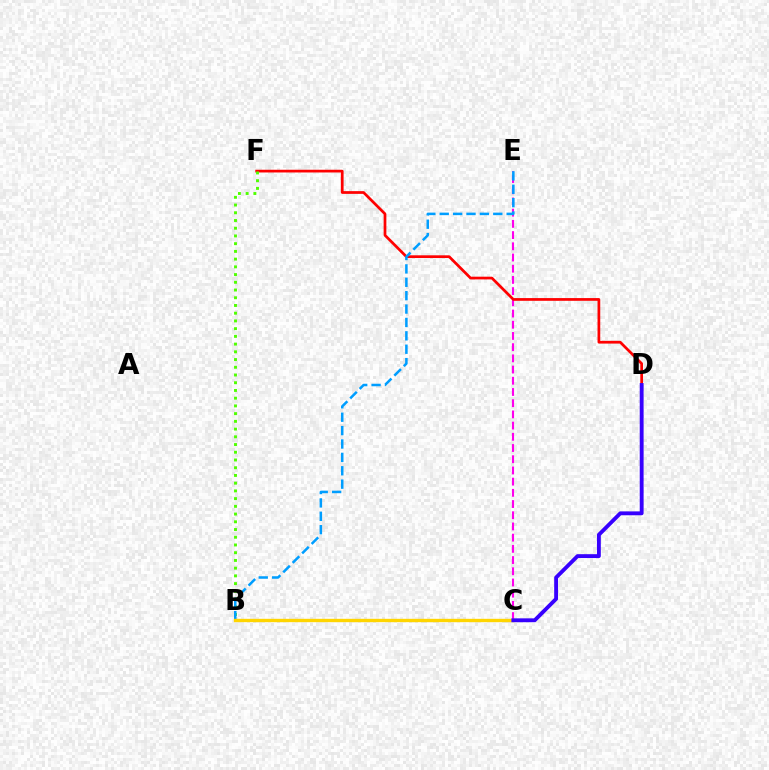{('C', 'E'): [{'color': '#ff00ed', 'line_style': 'dashed', 'thickness': 1.52}], ('D', 'F'): [{'color': '#ff0000', 'line_style': 'solid', 'thickness': 1.96}], ('B', 'C'): [{'color': '#00ff86', 'line_style': 'solid', 'thickness': 2.16}, {'color': '#ffd500', 'line_style': 'solid', 'thickness': 2.42}], ('B', 'F'): [{'color': '#4fff00', 'line_style': 'dotted', 'thickness': 2.1}], ('B', 'E'): [{'color': '#009eff', 'line_style': 'dashed', 'thickness': 1.82}], ('C', 'D'): [{'color': '#3700ff', 'line_style': 'solid', 'thickness': 2.78}]}